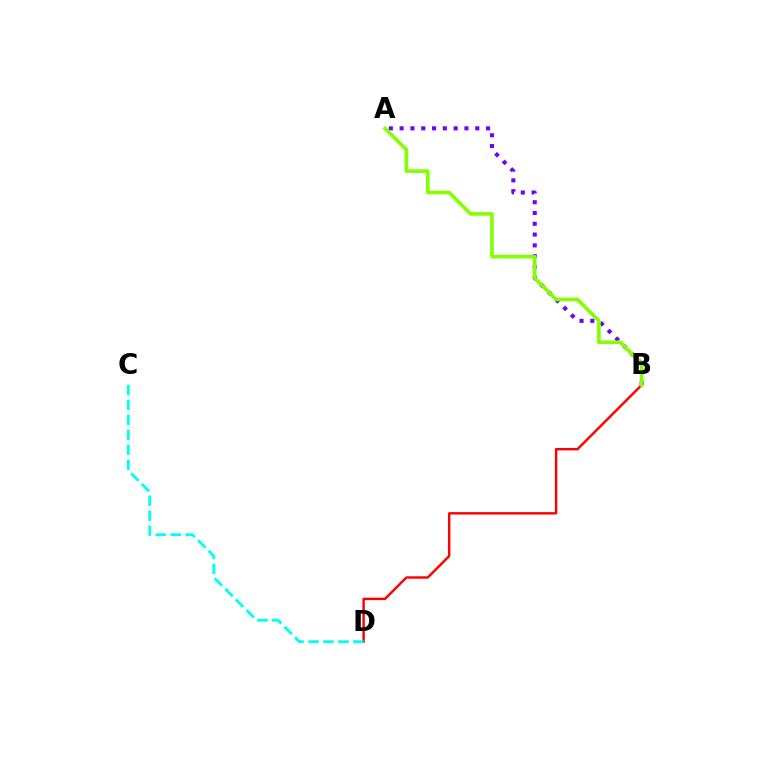{('B', 'D'): [{'color': '#ff0000', 'line_style': 'solid', 'thickness': 1.75}], ('A', 'B'): [{'color': '#7200ff', 'line_style': 'dotted', 'thickness': 2.93}, {'color': '#84ff00', 'line_style': 'solid', 'thickness': 2.62}], ('C', 'D'): [{'color': '#00fff6', 'line_style': 'dashed', 'thickness': 2.03}]}